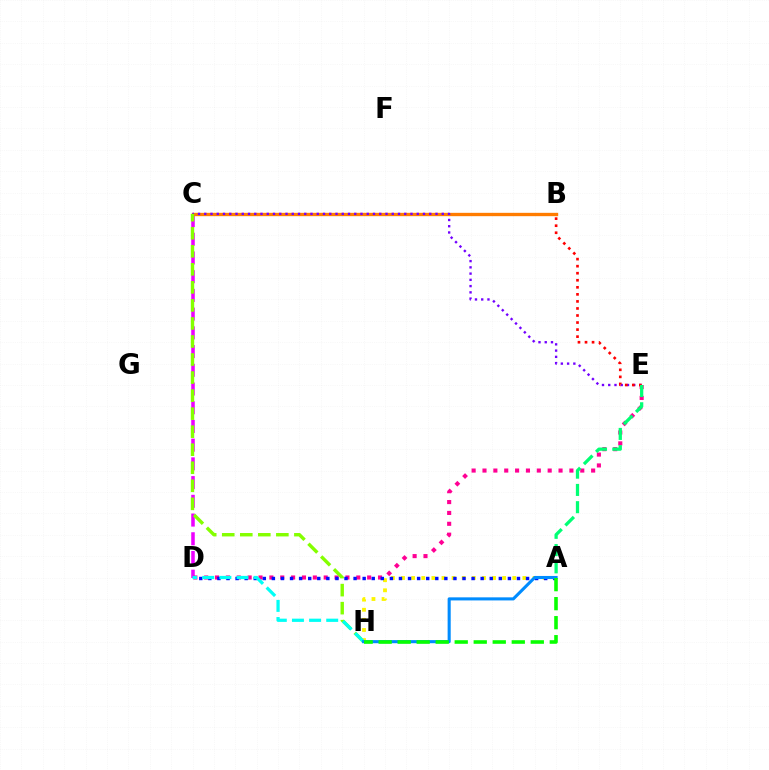{('C', 'D'): [{'color': '#ee00ff', 'line_style': 'dashed', 'thickness': 2.54}], ('D', 'E'): [{'color': '#ff0094', 'line_style': 'dotted', 'thickness': 2.95}], ('B', 'C'): [{'color': '#ff7c00', 'line_style': 'solid', 'thickness': 2.4}], ('C', 'E'): [{'color': '#7200ff', 'line_style': 'dotted', 'thickness': 1.7}], ('B', 'E'): [{'color': '#ff0000', 'line_style': 'dotted', 'thickness': 1.91}], ('A', 'E'): [{'color': '#00ff74', 'line_style': 'dashed', 'thickness': 2.34}], ('C', 'H'): [{'color': '#84ff00', 'line_style': 'dashed', 'thickness': 2.45}], ('A', 'H'): [{'color': '#fcf500', 'line_style': 'dotted', 'thickness': 2.75}, {'color': '#008cff', 'line_style': 'solid', 'thickness': 2.22}, {'color': '#08ff00', 'line_style': 'dashed', 'thickness': 2.58}], ('A', 'D'): [{'color': '#0010ff', 'line_style': 'dotted', 'thickness': 2.47}], ('D', 'H'): [{'color': '#00fff6', 'line_style': 'dashed', 'thickness': 2.33}]}